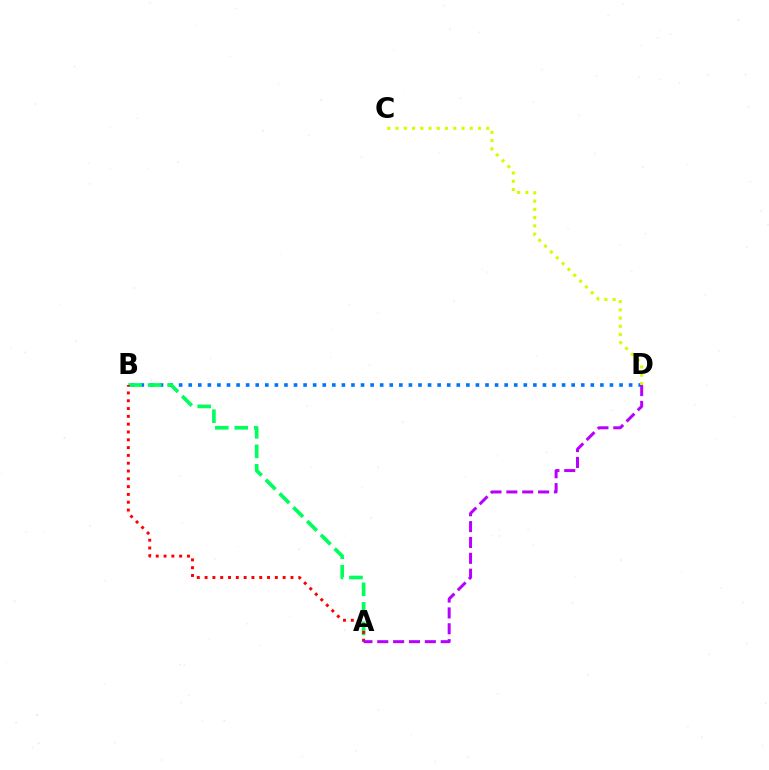{('B', 'D'): [{'color': '#0074ff', 'line_style': 'dotted', 'thickness': 2.6}], ('C', 'D'): [{'color': '#d1ff00', 'line_style': 'dotted', 'thickness': 2.24}], ('A', 'B'): [{'color': '#00ff5c', 'line_style': 'dashed', 'thickness': 2.65}, {'color': '#ff0000', 'line_style': 'dotted', 'thickness': 2.12}], ('A', 'D'): [{'color': '#b900ff', 'line_style': 'dashed', 'thickness': 2.15}]}